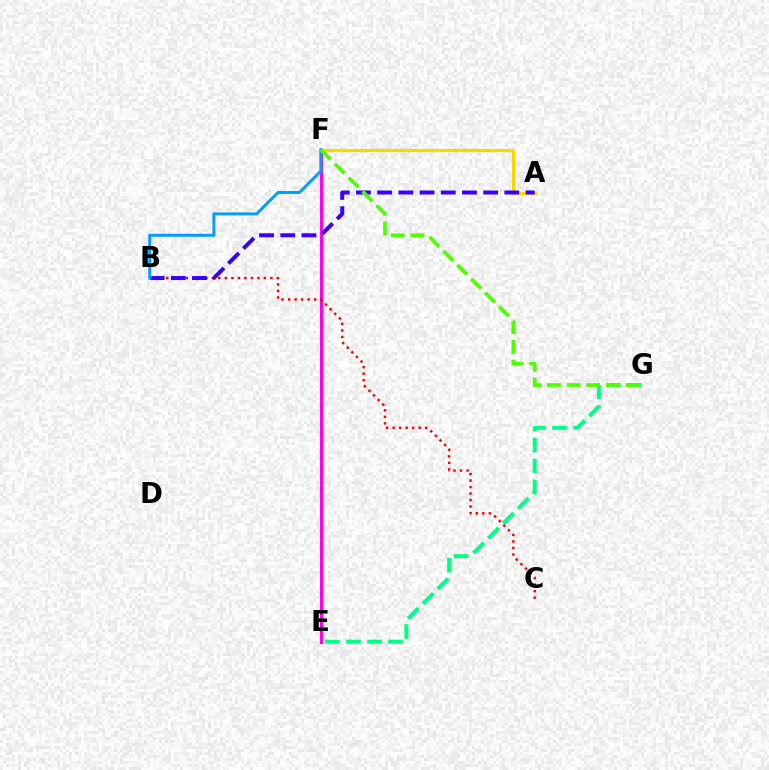{('A', 'F'): [{'color': '#ffd500', 'line_style': 'solid', 'thickness': 2.31}], ('E', 'F'): [{'color': '#ff00ed', 'line_style': 'solid', 'thickness': 2.28}], ('B', 'C'): [{'color': '#ff0000', 'line_style': 'dotted', 'thickness': 1.77}], ('E', 'G'): [{'color': '#00ff86', 'line_style': 'dashed', 'thickness': 2.85}], ('A', 'B'): [{'color': '#3700ff', 'line_style': 'dashed', 'thickness': 2.88}], ('B', 'F'): [{'color': '#009eff', 'line_style': 'solid', 'thickness': 2.14}], ('F', 'G'): [{'color': '#4fff00', 'line_style': 'dashed', 'thickness': 2.67}]}